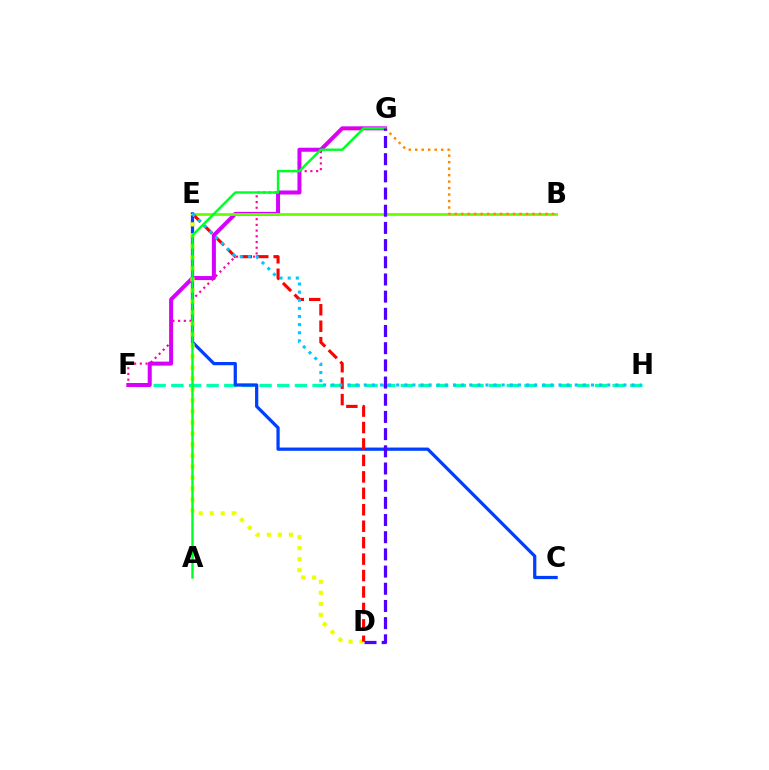{('F', 'H'): [{'color': '#00ffaf', 'line_style': 'dashed', 'thickness': 2.4}], ('F', 'G'): [{'color': '#d600ff', 'line_style': 'solid', 'thickness': 2.89}, {'color': '#ff00a0', 'line_style': 'dotted', 'thickness': 1.55}], ('C', 'E'): [{'color': '#003fff', 'line_style': 'solid', 'thickness': 2.33}], ('B', 'E'): [{'color': '#66ff00', 'line_style': 'solid', 'thickness': 1.98}], ('D', 'E'): [{'color': '#eeff00', 'line_style': 'dotted', 'thickness': 2.99}, {'color': '#ff0000', 'line_style': 'dashed', 'thickness': 2.23}], ('E', 'H'): [{'color': '#00c7ff', 'line_style': 'dotted', 'thickness': 2.21}], ('A', 'G'): [{'color': '#00ff27', 'line_style': 'solid', 'thickness': 1.74}], ('B', 'G'): [{'color': '#ff8800', 'line_style': 'dotted', 'thickness': 1.76}], ('D', 'G'): [{'color': '#4f00ff', 'line_style': 'dashed', 'thickness': 2.33}]}